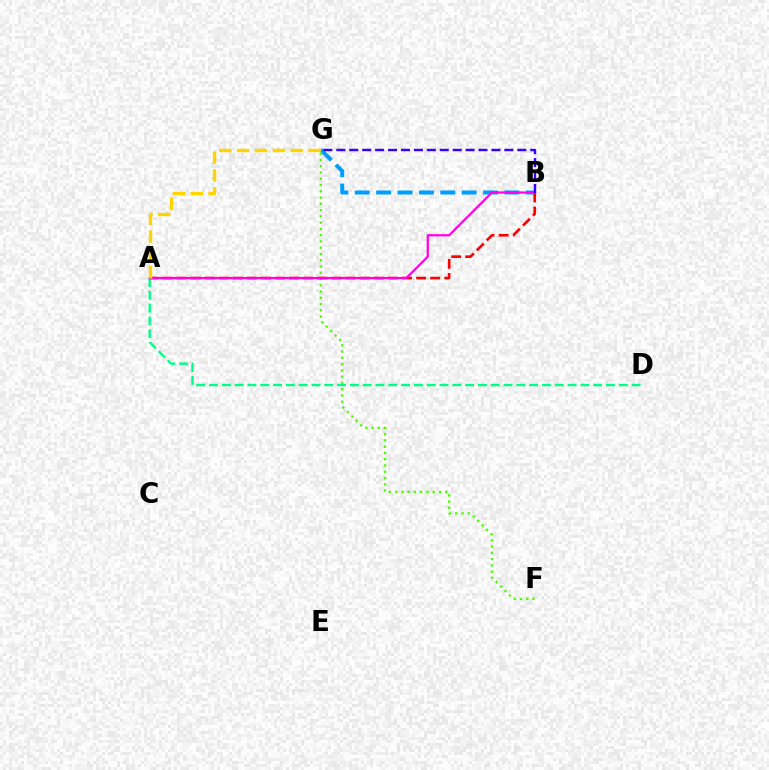{('A', 'D'): [{'color': '#00ff86', 'line_style': 'dashed', 'thickness': 1.74}], ('B', 'G'): [{'color': '#009eff', 'line_style': 'dashed', 'thickness': 2.91}, {'color': '#3700ff', 'line_style': 'dashed', 'thickness': 1.76}], ('F', 'G'): [{'color': '#4fff00', 'line_style': 'dotted', 'thickness': 1.7}], ('A', 'B'): [{'color': '#ff0000', 'line_style': 'dashed', 'thickness': 1.92}, {'color': '#ff00ed', 'line_style': 'solid', 'thickness': 1.62}], ('A', 'G'): [{'color': '#ffd500', 'line_style': 'dashed', 'thickness': 2.43}]}